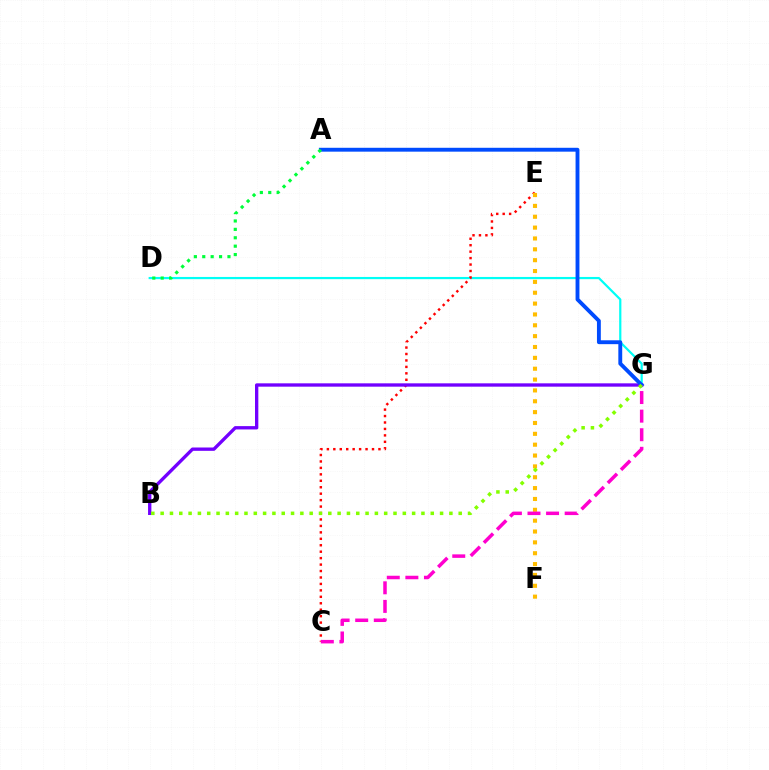{('D', 'G'): [{'color': '#00fff6', 'line_style': 'solid', 'thickness': 1.59}], ('C', 'E'): [{'color': '#ff0000', 'line_style': 'dotted', 'thickness': 1.75}], ('E', 'F'): [{'color': '#ffbd00', 'line_style': 'dotted', 'thickness': 2.95}], ('B', 'G'): [{'color': '#7200ff', 'line_style': 'solid', 'thickness': 2.4}, {'color': '#84ff00', 'line_style': 'dotted', 'thickness': 2.53}], ('A', 'G'): [{'color': '#004bff', 'line_style': 'solid', 'thickness': 2.79}], ('C', 'G'): [{'color': '#ff00cf', 'line_style': 'dashed', 'thickness': 2.53}], ('A', 'D'): [{'color': '#00ff39', 'line_style': 'dotted', 'thickness': 2.28}]}